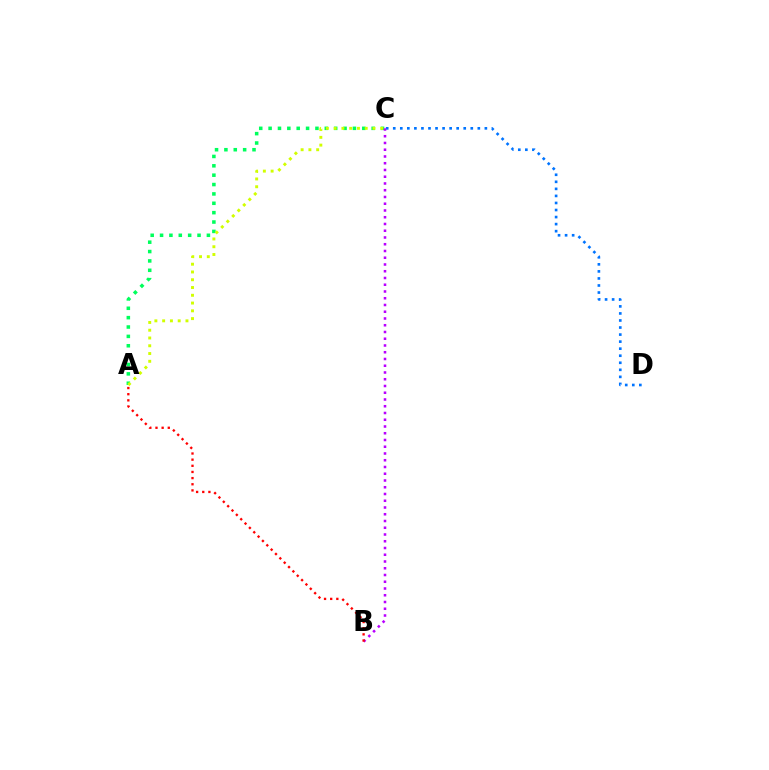{('A', 'C'): [{'color': '#00ff5c', 'line_style': 'dotted', 'thickness': 2.55}, {'color': '#d1ff00', 'line_style': 'dotted', 'thickness': 2.11}], ('C', 'D'): [{'color': '#0074ff', 'line_style': 'dotted', 'thickness': 1.91}], ('B', 'C'): [{'color': '#b900ff', 'line_style': 'dotted', 'thickness': 1.83}], ('A', 'B'): [{'color': '#ff0000', 'line_style': 'dotted', 'thickness': 1.67}]}